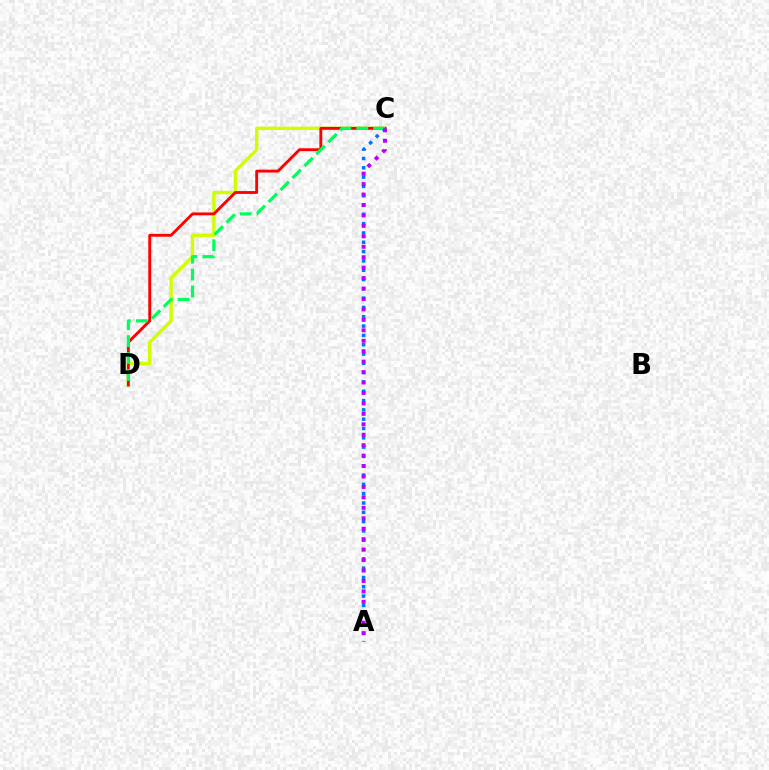{('A', 'C'): [{'color': '#0074ff', 'line_style': 'dotted', 'thickness': 2.53}, {'color': '#b900ff', 'line_style': 'dotted', 'thickness': 2.84}], ('C', 'D'): [{'color': '#d1ff00', 'line_style': 'solid', 'thickness': 2.45}, {'color': '#ff0000', 'line_style': 'solid', 'thickness': 2.06}, {'color': '#00ff5c', 'line_style': 'dashed', 'thickness': 2.29}]}